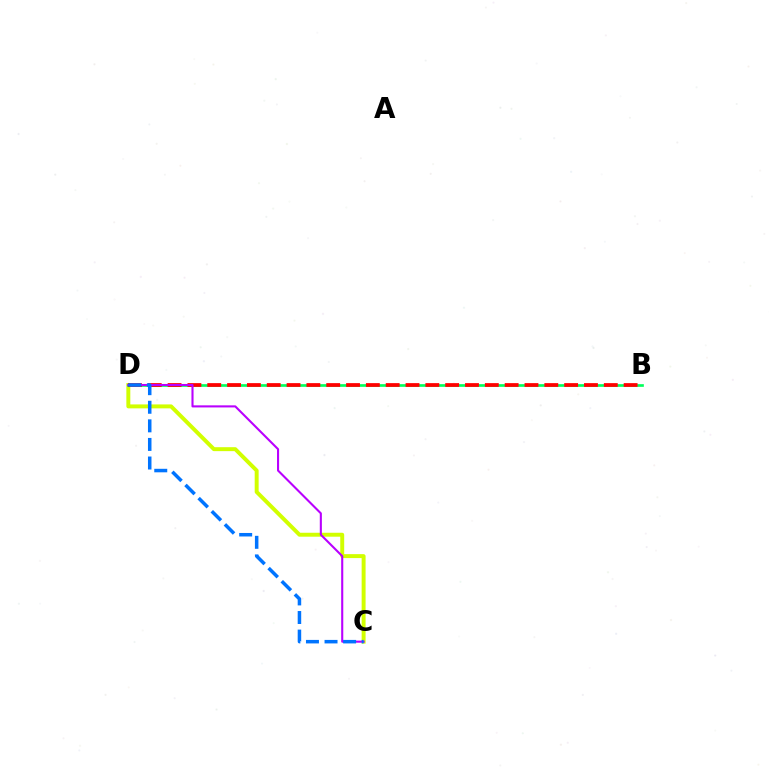{('C', 'D'): [{'color': '#d1ff00', 'line_style': 'solid', 'thickness': 2.84}, {'color': '#b900ff', 'line_style': 'solid', 'thickness': 1.51}, {'color': '#0074ff', 'line_style': 'dashed', 'thickness': 2.52}], ('B', 'D'): [{'color': '#00ff5c', 'line_style': 'solid', 'thickness': 1.92}, {'color': '#ff0000', 'line_style': 'dashed', 'thickness': 2.69}]}